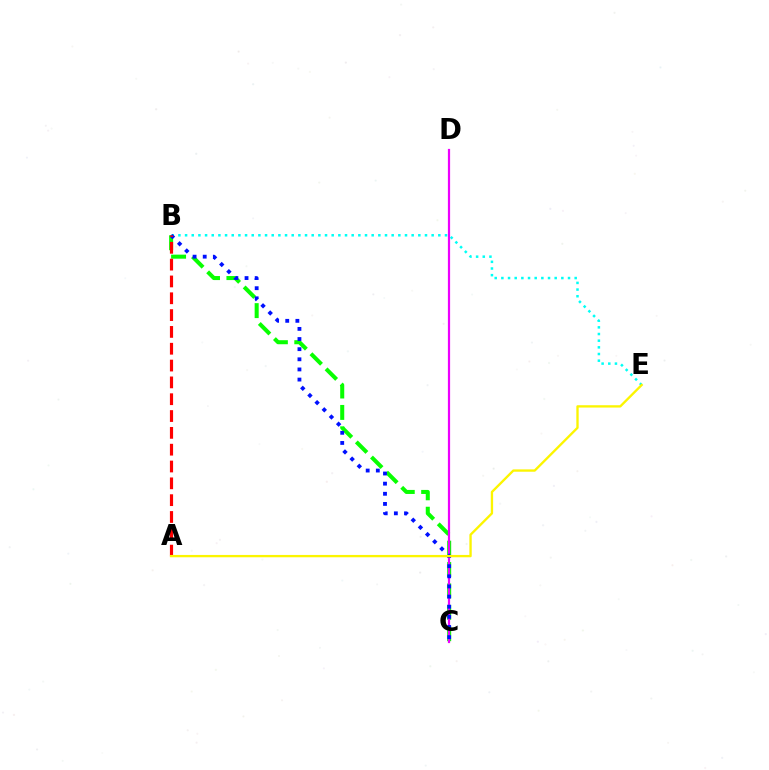{('B', 'E'): [{'color': '#00fff6', 'line_style': 'dotted', 'thickness': 1.81}], ('B', 'C'): [{'color': '#08ff00', 'line_style': 'dashed', 'thickness': 2.91}, {'color': '#0010ff', 'line_style': 'dotted', 'thickness': 2.75}], ('C', 'D'): [{'color': '#ee00ff', 'line_style': 'solid', 'thickness': 1.6}], ('A', 'B'): [{'color': '#ff0000', 'line_style': 'dashed', 'thickness': 2.29}], ('A', 'E'): [{'color': '#fcf500', 'line_style': 'solid', 'thickness': 1.68}]}